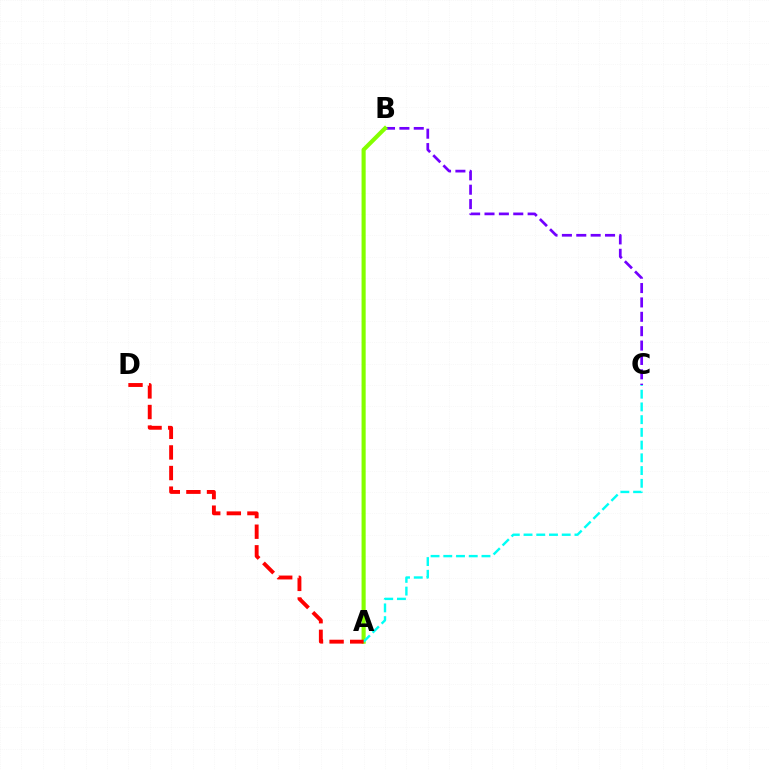{('B', 'C'): [{'color': '#7200ff', 'line_style': 'dashed', 'thickness': 1.95}], ('A', 'B'): [{'color': '#84ff00', 'line_style': 'solid', 'thickness': 2.97}], ('A', 'C'): [{'color': '#00fff6', 'line_style': 'dashed', 'thickness': 1.73}], ('A', 'D'): [{'color': '#ff0000', 'line_style': 'dashed', 'thickness': 2.8}]}